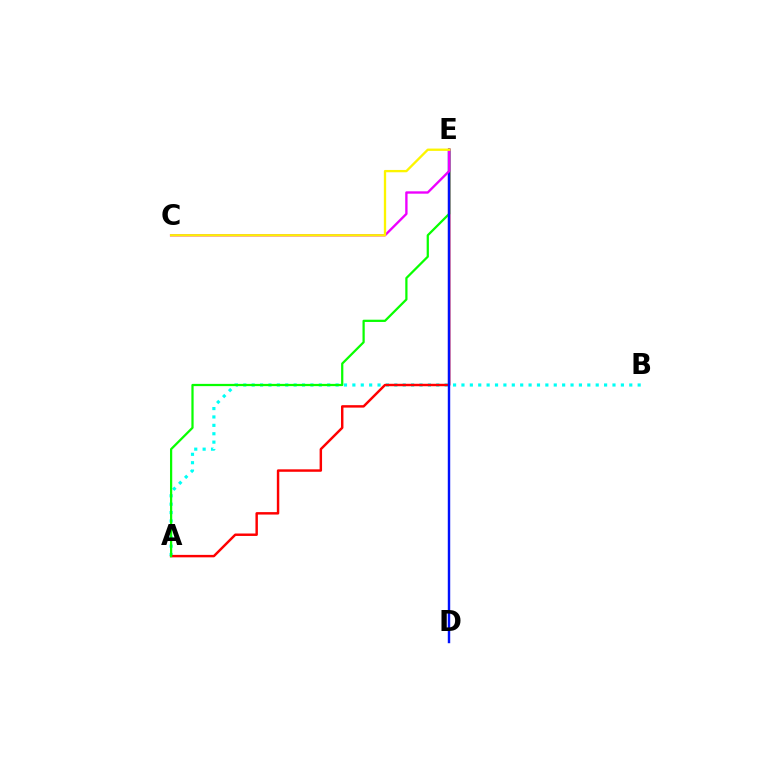{('A', 'B'): [{'color': '#00fff6', 'line_style': 'dotted', 'thickness': 2.28}], ('A', 'E'): [{'color': '#ff0000', 'line_style': 'solid', 'thickness': 1.76}, {'color': '#08ff00', 'line_style': 'solid', 'thickness': 1.61}], ('D', 'E'): [{'color': '#0010ff', 'line_style': 'solid', 'thickness': 1.75}], ('C', 'E'): [{'color': '#ee00ff', 'line_style': 'solid', 'thickness': 1.7}, {'color': '#fcf500', 'line_style': 'solid', 'thickness': 1.67}]}